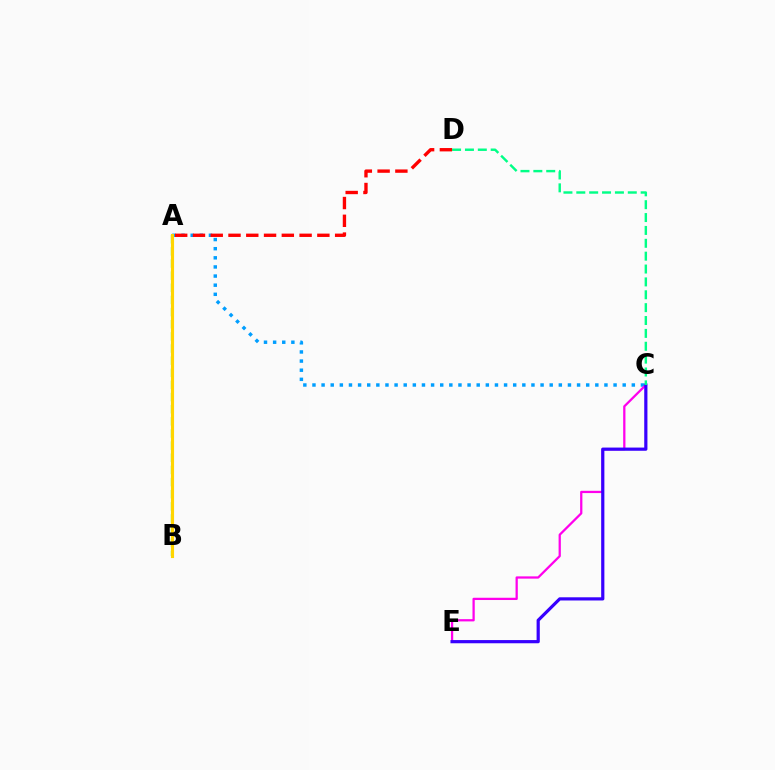{('A', 'C'): [{'color': '#009eff', 'line_style': 'dotted', 'thickness': 2.48}], ('C', 'E'): [{'color': '#ff00ed', 'line_style': 'solid', 'thickness': 1.63}, {'color': '#3700ff', 'line_style': 'solid', 'thickness': 2.3}], ('A', 'B'): [{'color': '#4fff00', 'line_style': 'dashed', 'thickness': 1.65}, {'color': '#ffd500', 'line_style': 'solid', 'thickness': 2.25}], ('C', 'D'): [{'color': '#00ff86', 'line_style': 'dashed', 'thickness': 1.75}], ('A', 'D'): [{'color': '#ff0000', 'line_style': 'dashed', 'thickness': 2.41}]}